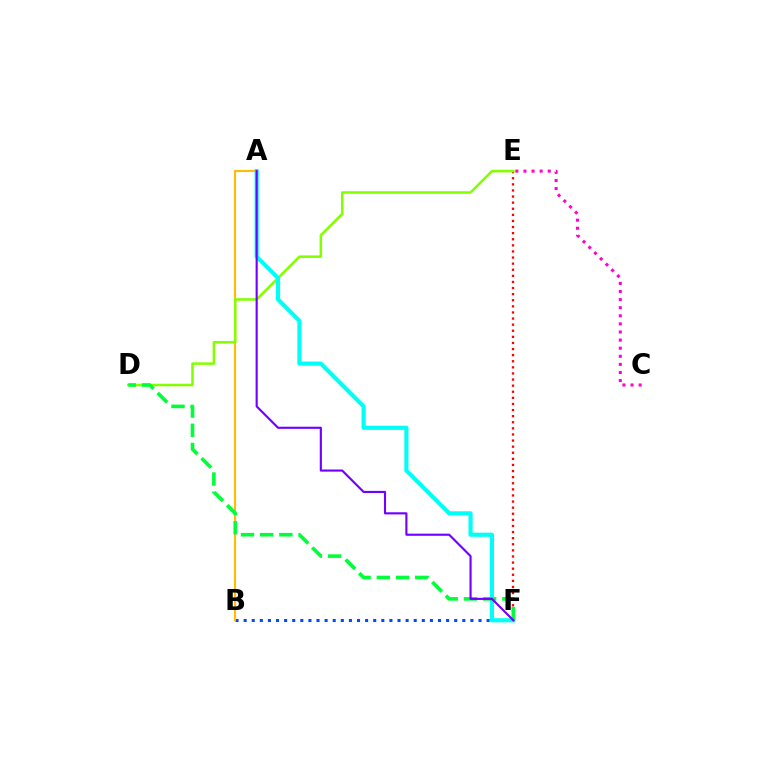{('C', 'E'): [{'color': '#ff00cf', 'line_style': 'dotted', 'thickness': 2.2}], ('E', 'F'): [{'color': '#ff0000', 'line_style': 'dotted', 'thickness': 1.66}], ('B', 'F'): [{'color': '#004bff', 'line_style': 'dotted', 'thickness': 2.2}], ('A', 'B'): [{'color': '#ffbd00', 'line_style': 'solid', 'thickness': 1.53}], ('D', 'E'): [{'color': '#84ff00', 'line_style': 'solid', 'thickness': 1.83}], ('A', 'F'): [{'color': '#00fff6', 'line_style': 'solid', 'thickness': 2.98}, {'color': '#7200ff', 'line_style': 'solid', 'thickness': 1.54}], ('D', 'F'): [{'color': '#00ff39', 'line_style': 'dashed', 'thickness': 2.61}]}